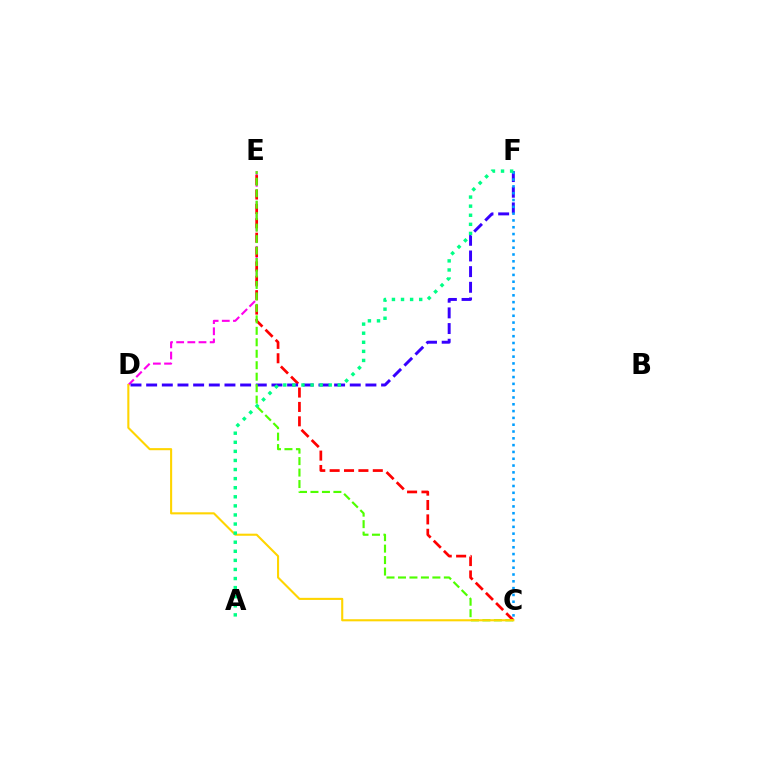{('D', 'E'): [{'color': '#ff00ed', 'line_style': 'dashed', 'thickness': 1.52}], ('C', 'E'): [{'color': '#ff0000', 'line_style': 'dashed', 'thickness': 1.95}, {'color': '#4fff00', 'line_style': 'dashed', 'thickness': 1.56}], ('D', 'F'): [{'color': '#3700ff', 'line_style': 'dashed', 'thickness': 2.13}], ('C', 'D'): [{'color': '#ffd500', 'line_style': 'solid', 'thickness': 1.51}], ('C', 'F'): [{'color': '#009eff', 'line_style': 'dotted', 'thickness': 1.85}], ('A', 'F'): [{'color': '#00ff86', 'line_style': 'dotted', 'thickness': 2.47}]}